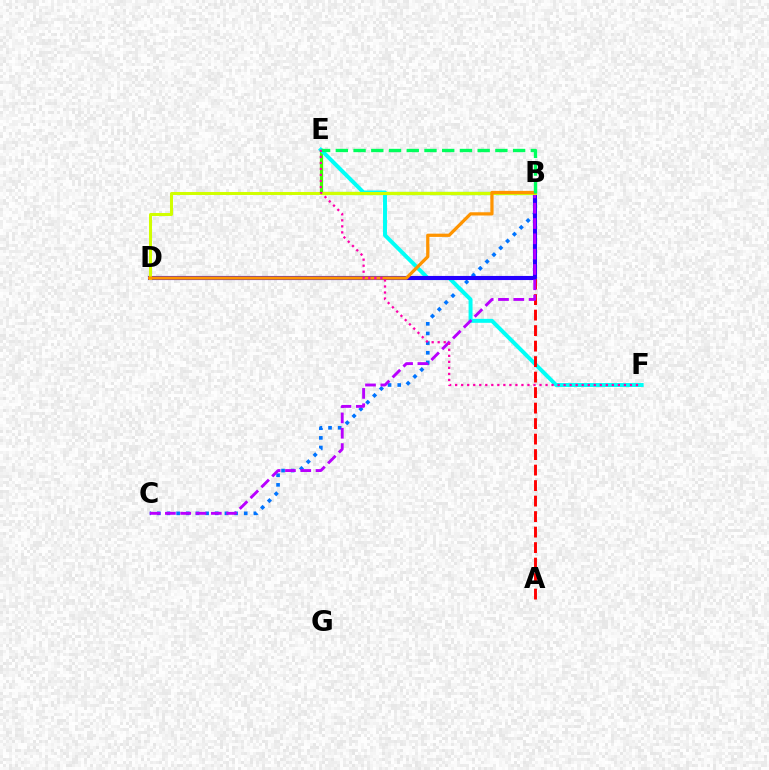{('B', 'E'): [{'color': '#3dff00', 'line_style': 'solid', 'thickness': 2.35}, {'color': '#00ff5c', 'line_style': 'dashed', 'thickness': 2.41}], ('B', 'C'): [{'color': '#0074ff', 'line_style': 'dotted', 'thickness': 2.62}, {'color': '#b900ff', 'line_style': 'dashed', 'thickness': 2.08}], ('E', 'F'): [{'color': '#00fff6', 'line_style': 'solid', 'thickness': 2.85}, {'color': '#ff00ac', 'line_style': 'dotted', 'thickness': 1.64}], ('A', 'B'): [{'color': '#ff0000', 'line_style': 'dashed', 'thickness': 2.11}], ('B', 'D'): [{'color': '#2500ff', 'line_style': 'solid', 'thickness': 2.95}, {'color': '#d1ff00', 'line_style': 'solid', 'thickness': 2.18}, {'color': '#ff9400', 'line_style': 'solid', 'thickness': 2.33}]}